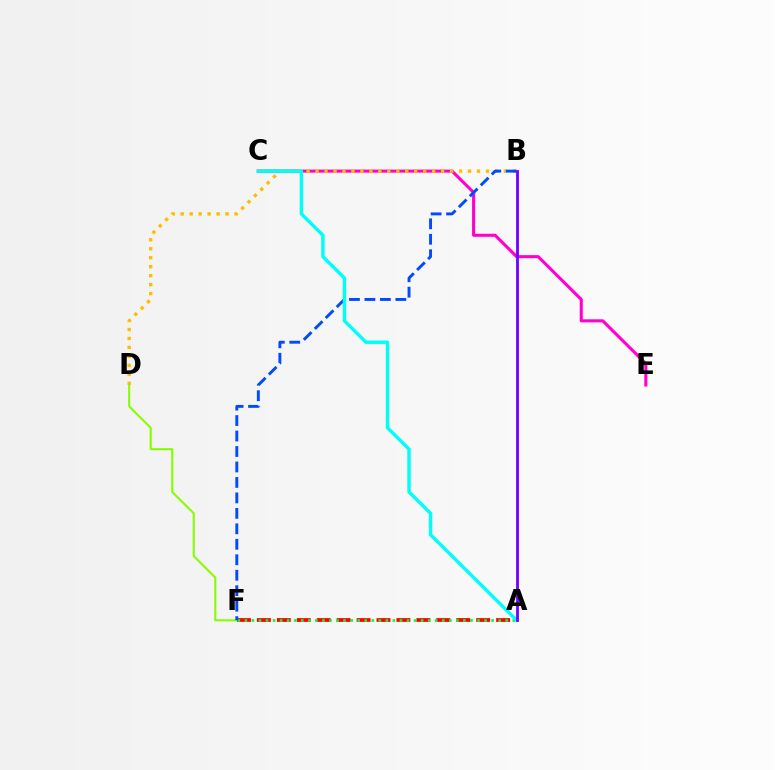{('C', 'E'): [{'color': '#ff00cf', 'line_style': 'solid', 'thickness': 2.21}], ('D', 'F'): [{'color': '#84ff00', 'line_style': 'solid', 'thickness': 1.5}], ('B', 'D'): [{'color': '#ffbd00', 'line_style': 'dotted', 'thickness': 2.44}], ('A', 'F'): [{'color': '#ff0000', 'line_style': 'dashed', 'thickness': 2.71}, {'color': '#00ff39', 'line_style': 'dotted', 'thickness': 1.92}], ('B', 'F'): [{'color': '#004bff', 'line_style': 'dashed', 'thickness': 2.1}], ('A', 'C'): [{'color': '#00fff6', 'line_style': 'solid', 'thickness': 2.47}], ('A', 'B'): [{'color': '#7200ff', 'line_style': 'solid', 'thickness': 2.02}]}